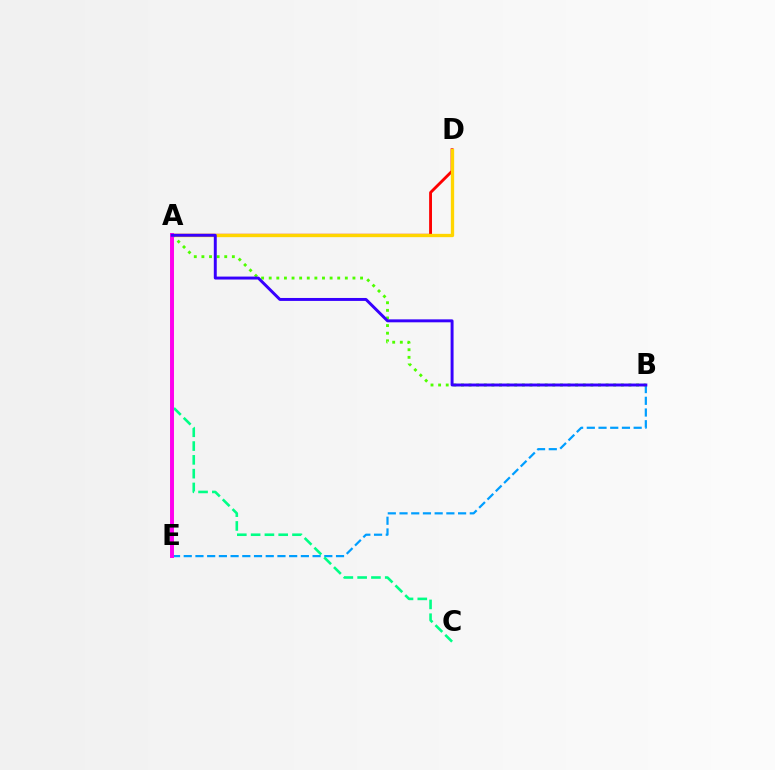{('A', 'D'): [{'color': '#ff0000', 'line_style': 'solid', 'thickness': 2.06}, {'color': '#ffd500', 'line_style': 'solid', 'thickness': 2.39}], ('B', 'E'): [{'color': '#009eff', 'line_style': 'dashed', 'thickness': 1.59}], ('A', 'B'): [{'color': '#4fff00', 'line_style': 'dotted', 'thickness': 2.07}, {'color': '#3700ff', 'line_style': 'solid', 'thickness': 2.12}], ('A', 'C'): [{'color': '#00ff86', 'line_style': 'dashed', 'thickness': 1.87}], ('A', 'E'): [{'color': '#ff00ed', 'line_style': 'solid', 'thickness': 2.84}]}